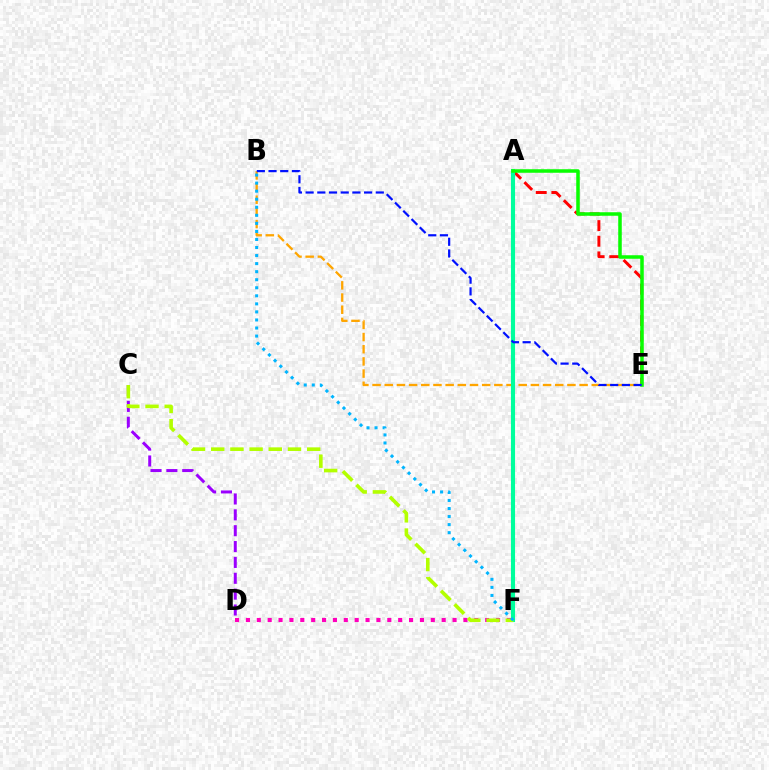{('D', 'F'): [{'color': '#ff00bd', 'line_style': 'dotted', 'thickness': 2.95}], ('B', 'E'): [{'color': '#ffa500', 'line_style': 'dashed', 'thickness': 1.65}, {'color': '#0010ff', 'line_style': 'dashed', 'thickness': 1.59}], ('A', 'E'): [{'color': '#ff0000', 'line_style': 'dashed', 'thickness': 2.13}, {'color': '#08ff00', 'line_style': 'solid', 'thickness': 2.53}], ('A', 'F'): [{'color': '#00ff9d', 'line_style': 'solid', 'thickness': 2.95}], ('C', 'D'): [{'color': '#9b00ff', 'line_style': 'dashed', 'thickness': 2.15}], ('C', 'F'): [{'color': '#b3ff00', 'line_style': 'dashed', 'thickness': 2.61}], ('B', 'F'): [{'color': '#00b5ff', 'line_style': 'dotted', 'thickness': 2.19}]}